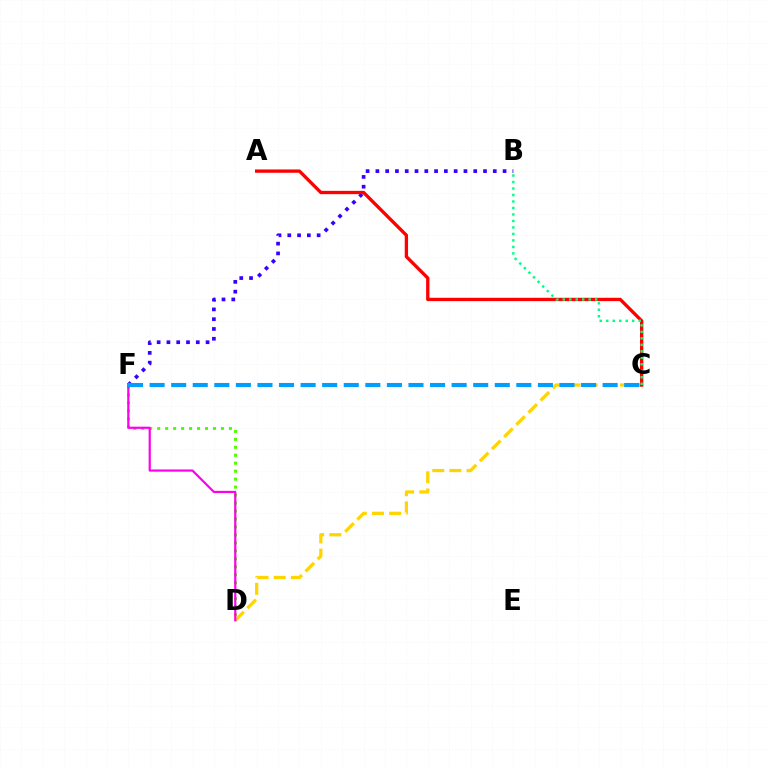{('D', 'F'): [{'color': '#4fff00', 'line_style': 'dotted', 'thickness': 2.16}, {'color': '#ff00ed', 'line_style': 'solid', 'thickness': 1.58}], ('B', 'F'): [{'color': '#3700ff', 'line_style': 'dotted', 'thickness': 2.66}], ('C', 'D'): [{'color': '#ffd500', 'line_style': 'dashed', 'thickness': 2.33}], ('A', 'C'): [{'color': '#ff0000', 'line_style': 'solid', 'thickness': 2.4}], ('B', 'C'): [{'color': '#00ff86', 'line_style': 'dotted', 'thickness': 1.76}], ('C', 'F'): [{'color': '#009eff', 'line_style': 'dashed', 'thickness': 2.93}]}